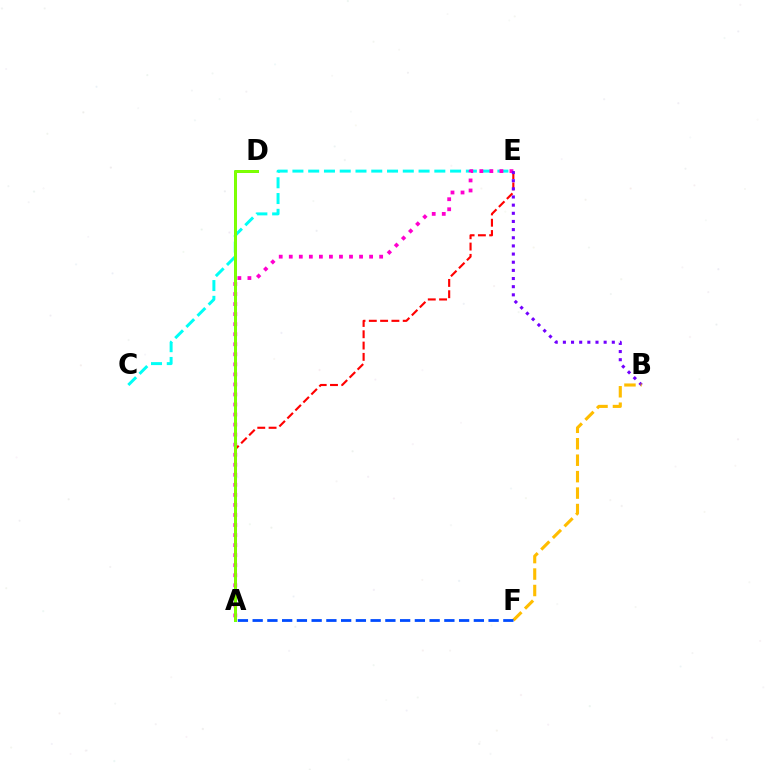{('C', 'E'): [{'color': '#00fff6', 'line_style': 'dashed', 'thickness': 2.14}], ('A', 'D'): [{'color': '#00ff39', 'line_style': 'solid', 'thickness': 2.15}, {'color': '#84ff00', 'line_style': 'solid', 'thickness': 2.03}], ('A', 'E'): [{'color': '#ff00cf', 'line_style': 'dotted', 'thickness': 2.73}, {'color': '#ff0000', 'line_style': 'dashed', 'thickness': 1.54}], ('B', 'E'): [{'color': '#7200ff', 'line_style': 'dotted', 'thickness': 2.22}], ('B', 'F'): [{'color': '#ffbd00', 'line_style': 'dashed', 'thickness': 2.23}], ('A', 'F'): [{'color': '#004bff', 'line_style': 'dashed', 'thickness': 2.0}]}